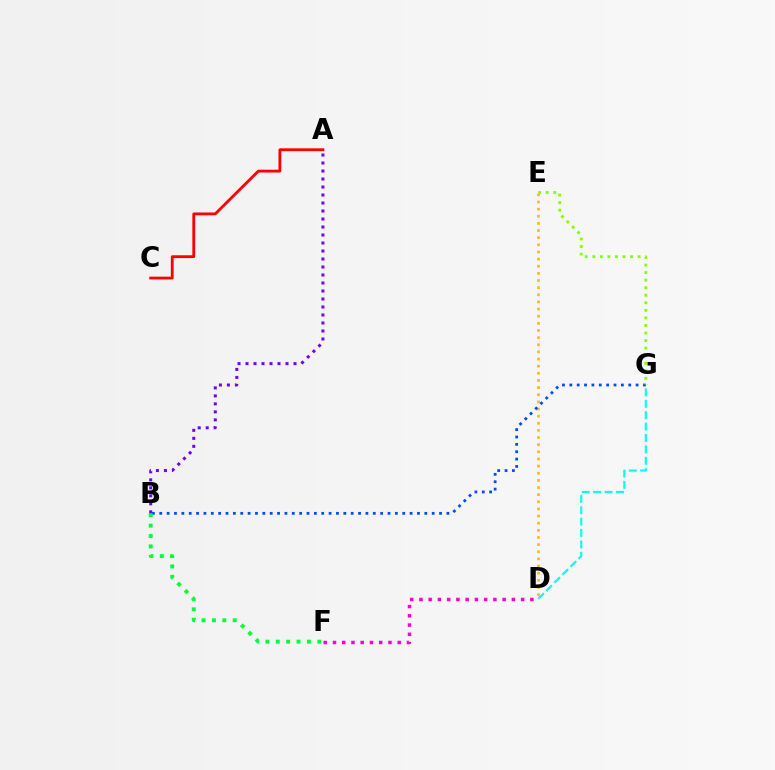{('D', 'F'): [{'color': '#ff00cf', 'line_style': 'dotted', 'thickness': 2.51}], ('D', 'E'): [{'color': '#ffbd00', 'line_style': 'dotted', 'thickness': 1.94}], ('B', 'G'): [{'color': '#004bff', 'line_style': 'dotted', 'thickness': 2.0}], ('A', 'C'): [{'color': '#ff0000', 'line_style': 'solid', 'thickness': 2.02}], ('B', 'F'): [{'color': '#00ff39', 'line_style': 'dotted', 'thickness': 2.82}], ('D', 'G'): [{'color': '#00fff6', 'line_style': 'dashed', 'thickness': 1.55}], ('A', 'B'): [{'color': '#7200ff', 'line_style': 'dotted', 'thickness': 2.17}], ('E', 'G'): [{'color': '#84ff00', 'line_style': 'dotted', 'thickness': 2.05}]}